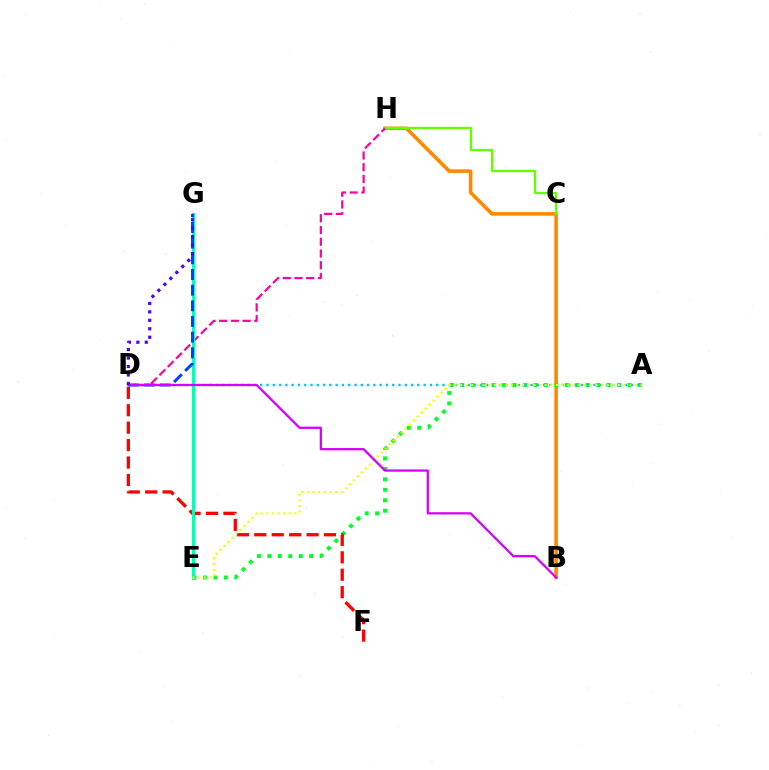{('B', 'H'): [{'color': '#ff8800', 'line_style': 'solid', 'thickness': 2.57}], ('C', 'H'): [{'color': '#66ff00', 'line_style': 'solid', 'thickness': 1.66}], ('D', 'H'): [{'color': '#ff00a0', 'line_style': 'dashed', 'thickness': 1.59}], ('A', 'E'): [{'color': '#00ff27', 'line_style': 'dotted', 'thickness': 2.84}, {'color': '#eeff00', 'line_style': 'dotted', 'thickness': 1.53}], ('A', 'D'): [{'color': '#00c7ff', 'line_style': 'dotted', 'thickness': 1.71}], ('D', 'F'): [{'color': '#ff0000', 'line_style': 'dashed', 'thickness': 2.37}], ('E', 'G'): [{'color': '#00ffaf', 'line_style': 'solid', 'thickness': 2.12}], ('D', 'G'): [{'color': '#003fff', 'line_style': 'dashed', 'thickness': 2.13}, {'color': '#4f00ff', 'line_style': 'dotted', 'thickness': 2.3}], ('B', 'D'): [{'color': '#d600ff', 'line_style': 'solid', 'thickness': 1.63}]}